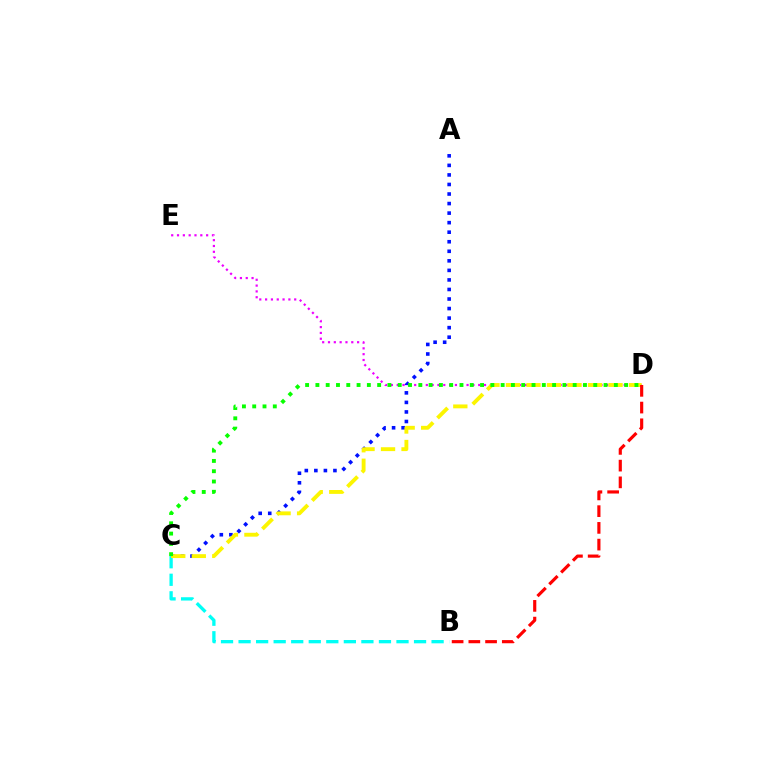{('A', 'C'): [{'color': '#0010ff', 'line_style': 'dotted', 'thickness': 2.59}], ('B', 'C'): [{'color': '#00fff6', 'line_style': 'dashed', 'thickness': 2.38}], ('D', 'E'): [{'color': '#ee00ff', 'line_style': 'dotted', 'thickness': 1.58}], ('C', 'D'): [{'color': '#fcf500', 'line_style': 'dashed', 'thickness': 2.79}, {'color': '#08ff00', 'line_style': 'dotted', 'thickness': 2.8}], ('B', 'D'): [{'color': '#ff0000', 'line_style': 'dashed', 'thickness': 2.27}]}